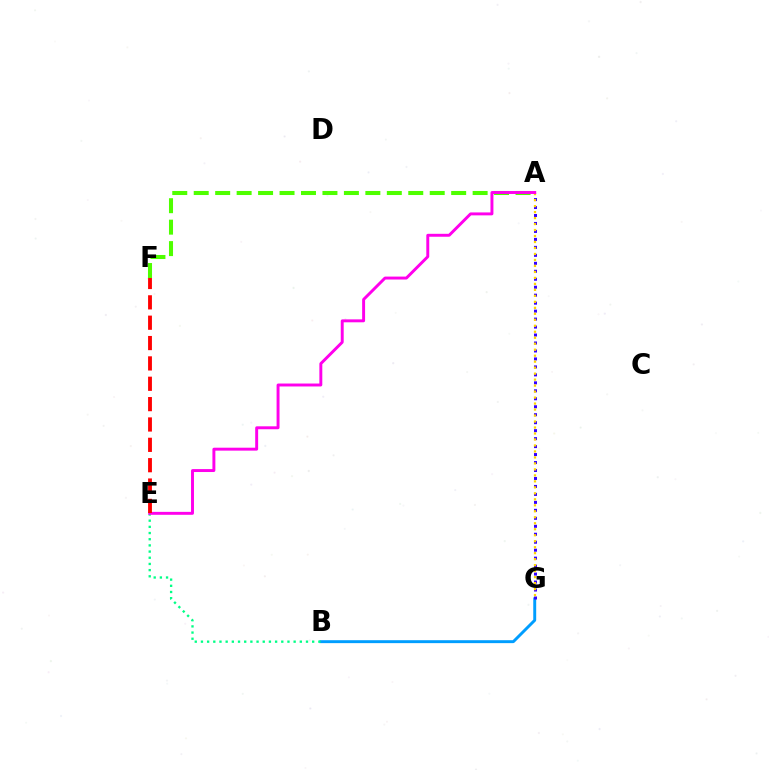{('B', 'G'): [{'color': '#009eff', 'line_style': 'solid', 'thickness': 2.11}], ('A', 'G'): [{'color': '#3700ff', 'line_style': 'dotted', 'thickness': 2.17}, {'color': '#ffd500', 'line_style': 'dotted', 'thickness': 1.63}], ('A', 'F'): [{'color': '#4fff00', 'line_style': 'dashed', 'thickness': 2.91}], ('B', 'E'): [{'color': '#00ff86', 'line_style': 'dotted', 'thickness': 1.68}], ('A', 'E'): [{'color': '#ff00ed', 'line_style': 'solid', 'thickness': 2.11}], ('E', 'F'): [{'color': '#ff0000', 'line_style': 'dashed', 'thickness': 2.77}]}